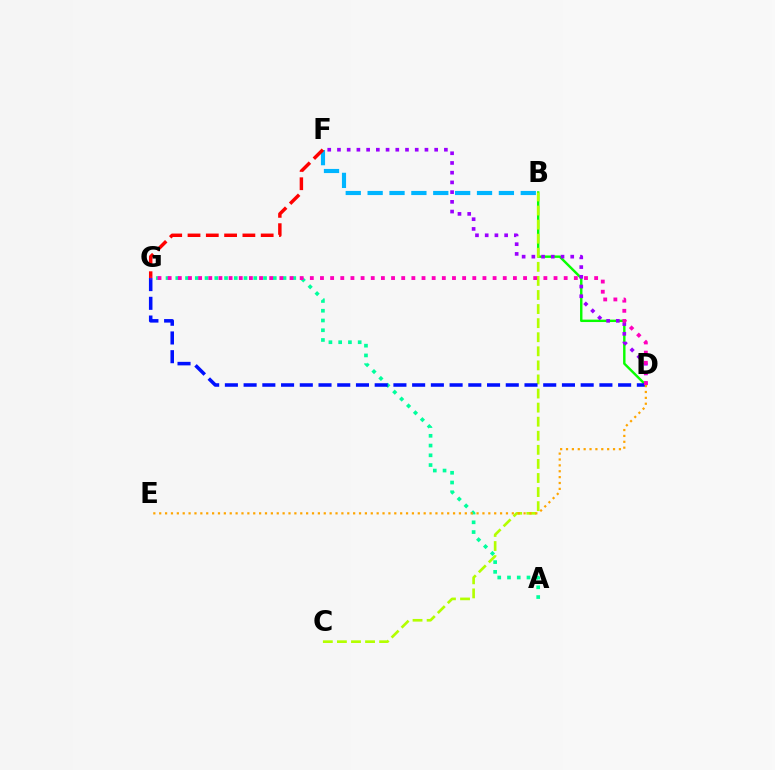{('A', 'G'): [{'color': '#00ff9d', 'line_style': 'dotted', 'thickness': 2.65}], ('B', 'D'): [{'color': '#08ff00', 'line_style': 'solid', 'thickness': 1.74}], ('B', 'F'): [{'color': '#00b5ff', 'line_style': 'dashed', 'thickness': 2.97}], ('D', 'F'): [{'color': '#9b00ff', 'line_style': 'dotted', 'thickness': 2.64}], ('F', 'G'): [{'color': '#ff0000', 'line_style': 'dashed', 'thickness': 2.49}], ('B', 'C'): [{'color': '#b3ff00', 'line_style': 'dashed', 'thickness': 1.91}], ('D', 'G'): [{'color': '#0010ff', 'line_style': 'dashed', 'thickness': 2.54}, {'color': '#ff00bd', 'line_style': 'dotted', 'thickness': 2.76}], ('D', 'E'): [{'color': '#ffa500', 'line_style': 'dotted', 'thickness': 1.6}]}